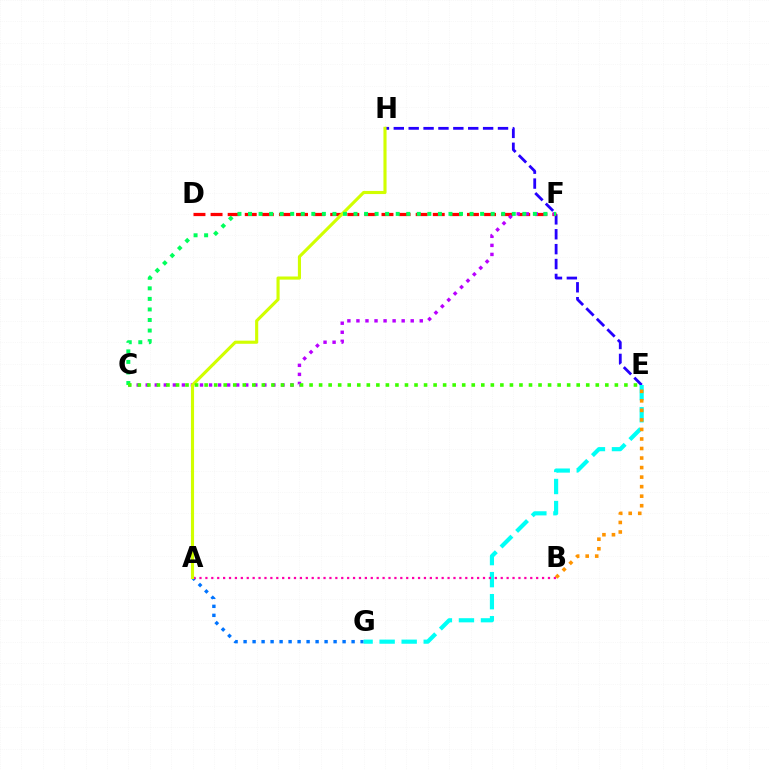{('A', 'G'): [{'color': '#0074ff', 'line_style': 'dotted', 'thickness': 2.45}], ('E', 'H'): [{'color': '#2500ff', 'line_style': 'dashed', 'thickness': 2.02}], ('E', 'G'): [{'color': '#00fff6', 'line_style': 'dashed', 'thickness': 2.99}], ('A', 'B'): [{'color': '#ff00ac', 'line_style': 'dotted', 'thickness': 1.6}], ('D', 'F'): [{'color': '#ff0000', 'line_style': 'dashed', 'thickness': 2.32}], ('C', 'F'): [{'color': '#b900ff', 'line_style': 'dotted', 'thickness': 2.46}, {'color': '#00ff5c', 'line_style': 'dotted', 'thickness': 2.87}], ('A', 'H'): [{'color': '#d1ff00', 'line_style': 'solid', 'thickness': 2.25}], ('B', 'E'): [{'color': '#ff9400', 'line_style': 'dotted', 'thickness': 2.59}], ('C', 'E'): [{'color': '#3dff00', 'line_style': 'dotted', 'thickness': 2.59}]}